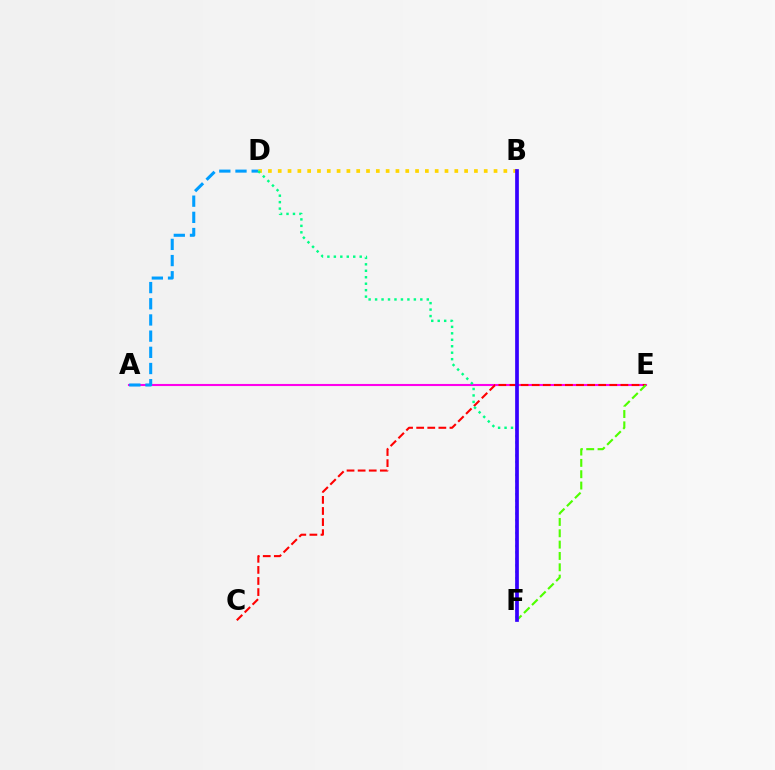{('B', 'D'): [{'color': '#ffd500', 'line_style': 'dotted', 'thickness': 2.67}], ('A', 'E'): [{'color': '#ff00ed', 'line_style': 'solid', 'thickness': 1.51}], ('A', 'D'): [{'color': '#009eff', 'line_style': 'dashed', 'thickness': 2.2}], ('C', 'E'): [{'color': '#ff0000', 'line_style': 'dashed', 'thickness': 1.51}], ('E', 'F'): [{'color': '#4fff00', 'line_style': 'dashed', 'thickness': 1.54}], ('D', 'F'): [{'color': '#00ff86', 'line_style': 'dotted', 'thickness': 1.76}], ('B', 'F'): [{'color': '#3700ff', 'line_style': 'solid', 'thickness': 2.67}]}